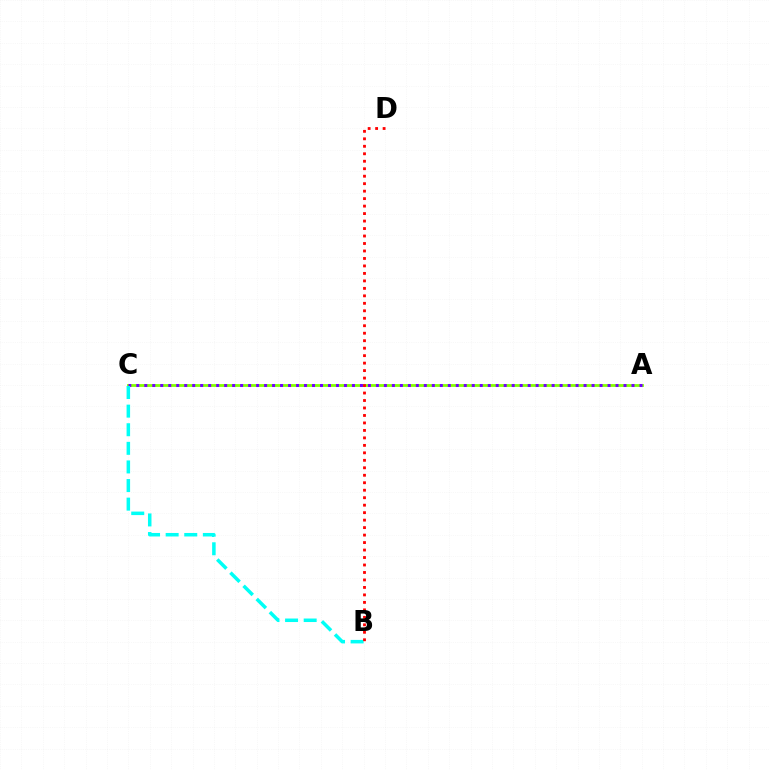{('A', 'C'): [{'color': '#84ff00', 'line_style': 'solid', 'thickness': 2.02}, {'color': '#7200ff', 'line_style': 'dotted', 'thickness': 2.17}], ('B', 'C'): [{'color': '#00fff6', 'line_style': 'dashed', 'thickness': 2.53}], ('B', 'D'): [{'color': '#ff0000', 'line_style': 'dotted', 'thickness': 2.03}]}